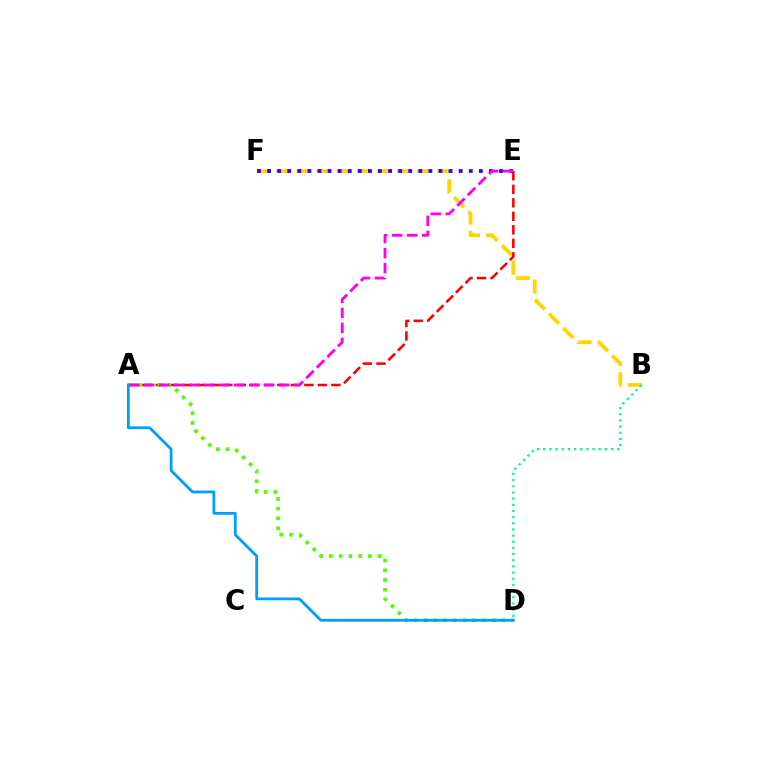{('B', 'F'): [{'color': '#ffd500', 'line_style': 'dashed', 'thickness': 2.73}], ('A', 'E'): [{'color': '#ff0000', 'line_style': 'dashed', 'thickness': 1.83}, {'color': '#ff00ed', 'line_style': 'dashed', 'thickness': 2.04}], ('E', 'F'): [{'color': '#3700ff', 'line_style': 'dotted', 'thickness': 2.74}], ('A', 'D'): [{'color': '#4fff00', 'line_style': 'dotted', 'thickness': 2.65}, {'color': '#009eff', 'line_style': 'solid', 'thickness': 2.0}], ('B', 'D'): [{'color': '#00ff86', 'line_style': 'dotted', 'thickness': 1.67}]}